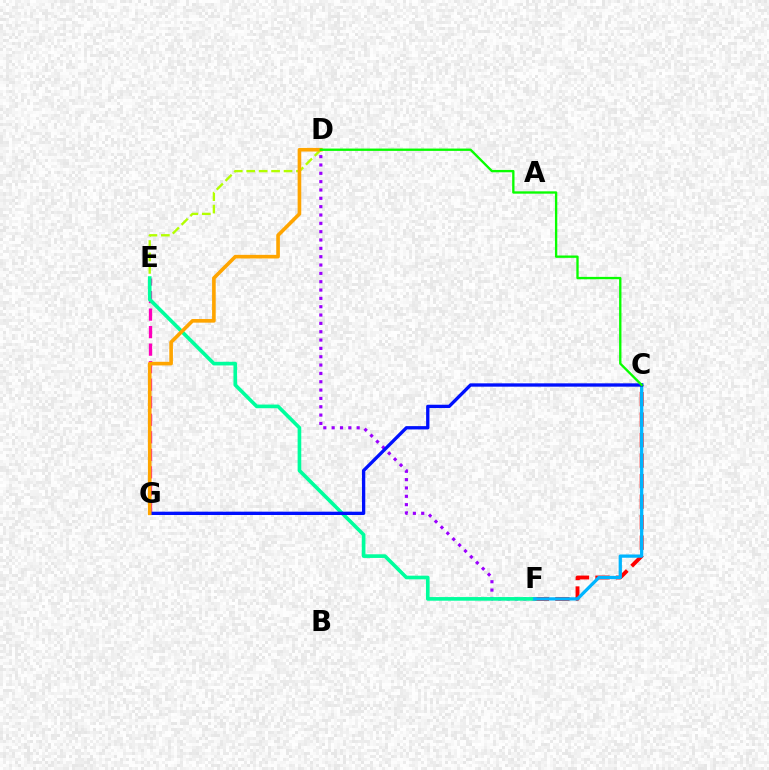{('D', 'E'): [{'color': '#b3ff00', 'line_style': 'dashed', 'thickness': 1.69}], ('D', 'F'): [{'color': '#9b00ff', 'line_style': 'dotted', 'thickness': 2.27}], ('E', 'G'): [{'color': '#ff00bd', 'line_style': 'dashed', 'thickness': 2.38}], ('C', 'F'): [{'color': '#ff0000', 'line_style': 'dashed', 'thickness': 2.79}, {'color': '#00b5ff', 'line_style': 'solid', 'thickness': 2.35}], ('E', 'F'): [{'color': '#00ff9d', 'line_style': 'solid', 'thickness': 2.62}], ('C', 'G'): [{'color': '#0010ff', 'line_style': 'solid', 'thickness': 2.39}], ('D', 'G'): [{'color': '#ffa500', 'line_style': 'solid', 'thickness': 2.61}], ('C', 'D'): [{'color': '#08ff00', 'line_style': 'solid', 'thickness': 1.68}]}